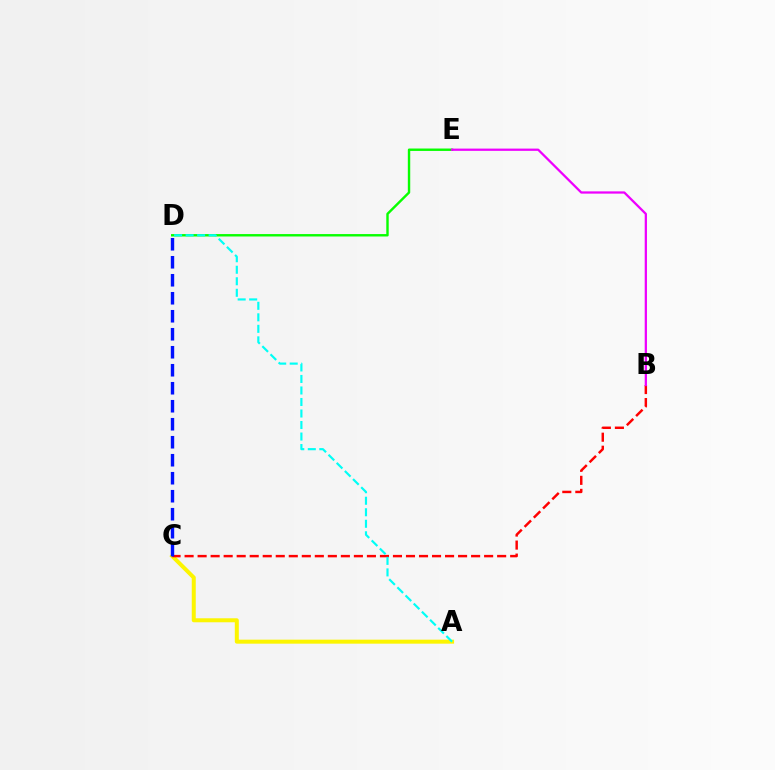{('A', 'C'): [{'color': '#fcf500', 'line_style': 'solid', 'thickness': 2.88}], ('B', 'C'): [{'color': '#ff0000', 'line_style': 'dashed', 'thickness': 1.77}], ('D', 'E'): [{'color': '#08ff00', 'line_style': 'solid', 'thickness': 1.74}], ('B', 'E'): [{'color': '#ee00ff', 'line_style': 'solid', 'thickness': 1.63}], ('A', 'D'): [{'color': '#00fff6', 'line_style': 'dashed', 'thickness': 1.56}], ('C', 'D'): [{'color': '#0010ff', 'line_style': 'dashed', 'thickness': 2.44}]}